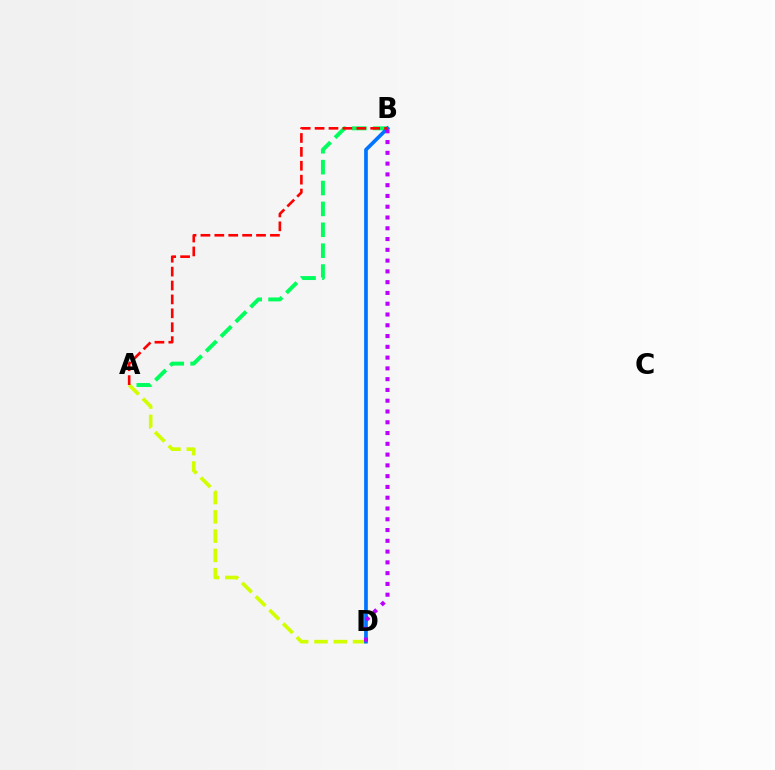{('A', 'B'): [{'color': '#00ff5c', 'line_style': 'dashed', 'thickness': 2.84}, {'color': '#ff0000', 'line_style': 'dashed', 'thickness': 1.89}], ('A', 'D'): [{'color': '#d1ff00', 'line_style': 'dashed', 'thickness': 2.62}], ('B', 'D'): [{'color': '#0074ff', 'line_style': 'solid', 'thickness': 2.65}, {'color': '#b900ff', 'line_style': 'dotted', 'thickness': 2.93}]}